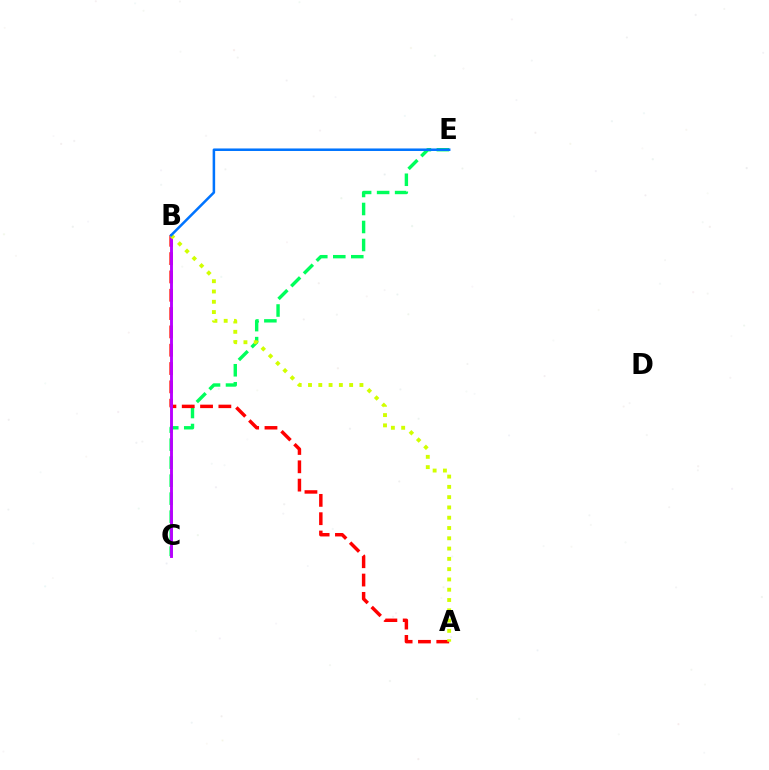{('C', 'E'): [{'color': '#00ff5c', 'line_style': 'dashed', 'thickness': 2.45}], ('A', 'B'): [{'color': '#ff0000', 'line_style': 'dashed', 'thickness': 2.49}, {'color': '#d1ff00', 'line_style': 'dotted', 'thickness': 2.79}], ('B', 'C'): [{'color': '#b900ff', 'line_style': 'solid', 'thickness': 2.09}], ('B', 'E'): [{'color': '#0074ff', 'line_style': 'solid', 'thickness': 1.82}]}